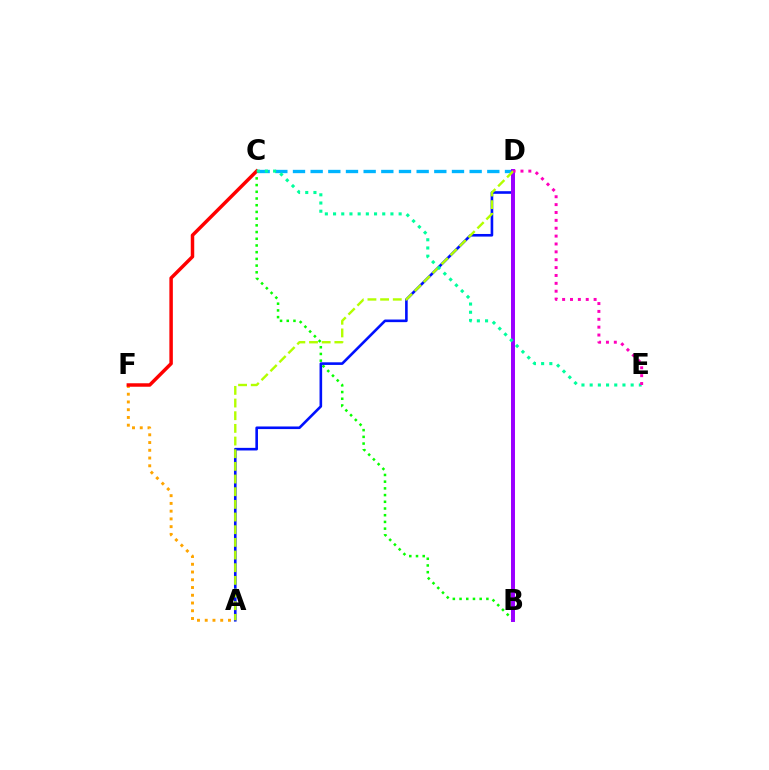{('A', 'F'): [{'color': '#ffa500', 'line_style': 'dotted', 'thickness': 2.1}], ('C', 'D'): [{'color': '#00b5ff', 'line_style': 'dashed', 'thickness': 2.4}], ('B', 'C'): [{'color': '#08ff00', 'line_style': 'dotted', 'thickness': 1.82}], ('A', 'D'): [{'color': '#0010ff', 'line_style': 'solid', 'thickness': 1.88}, {'color': '#b3ff00', 'line_style': 'dashed', 'thickness': 1.72}], ('B', 'D'): [{'color': '#9b00ff', 'line_style': 'solid', 'thickness': 2.85}], ('C', 'F'): [{'color': '#ff0000', 'line_style': 'solid', 'thickness': 2.5}], ('C', 'E'): [{'color': '#00ff9d', 'line_style': 'dotted', 'thickness': 2.23}], ('D', 'E'): [{'color': '#ff00bd', 'line_style': 'dotted', 'thickness': 2.14}]}